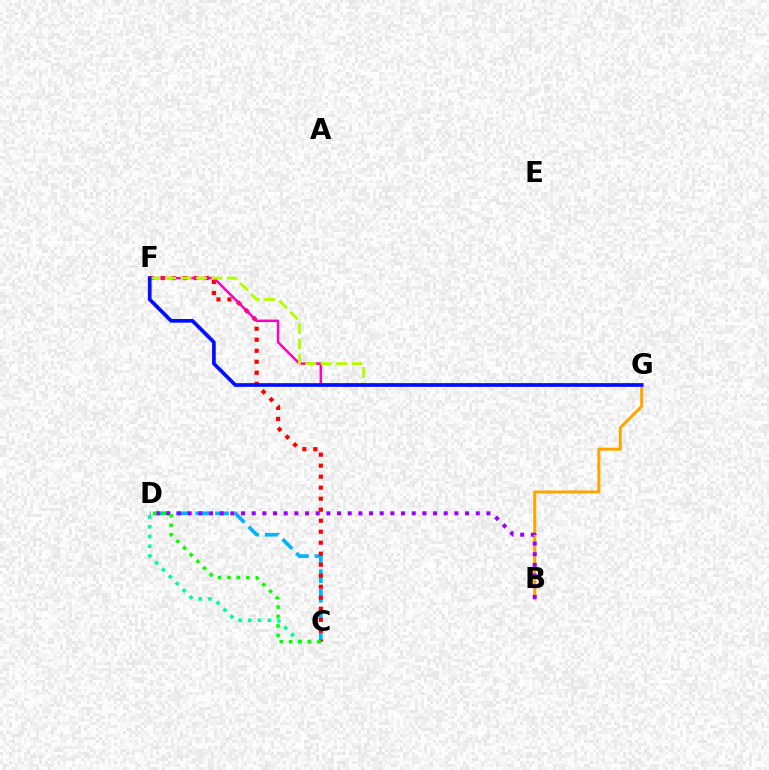{('C', 'D'): [{'color': '#00b5ff', 'line_style': 'dashed', 'thickness': 2.65}, {'color': '#00ff9d', 'line_style': 'dotted', 'thickness': 2.65}, {'color': '#08ff00', 'line_style': 'dotted', 'thickness': 2.57}], ('B', 'G'): [{'color': '#ffa500', 'line_style': 'solid', 'thickness': 2.16}], ('B', 'D'): [{'color': '#9b00ff', 'line_style': 'dotted', 'thickness': 2.9}], ('C', 'F'): [{'color': '#ff0000', 'line_style': 'dotted', 'thickness': 2.99}], ('F', 'G'): [{'color': '#ff00bd', 'line_style': 'solid', 'thickness': 1.8}, {'color': '#b3ff00', 'line_style': 'dashed', 'thickness': 2.1}, {'color': '#0010ff', 'line_style': 'solid', 'thickness': 2.66}]}